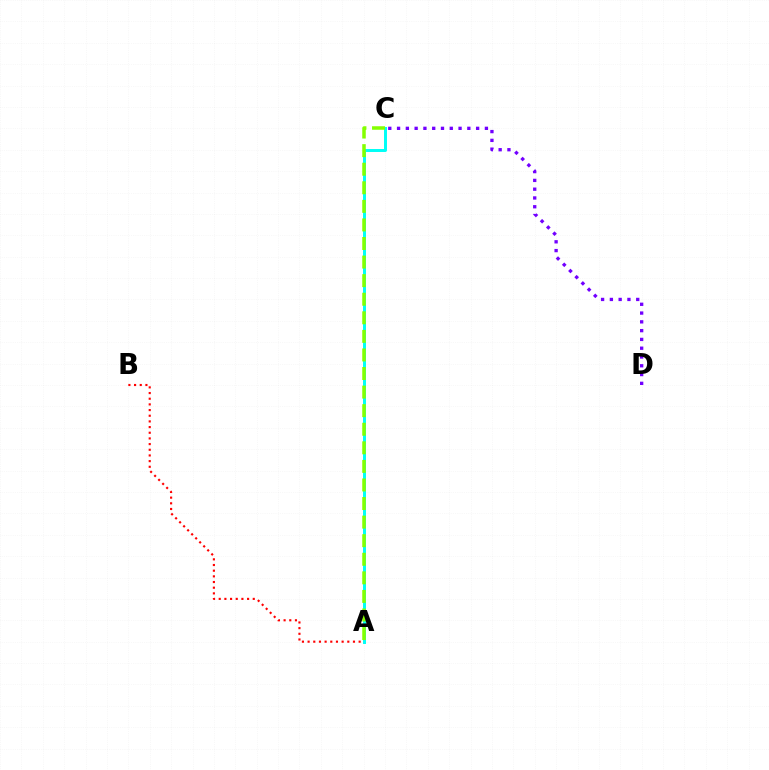{('C', 'D'): [{'color': '#7200ff', 'line_style': 'dotted', 'thickness': 2.39}], ('A', 'C'): [{'color': '#00fff6', 'line_style': 'solid', 'thickness': 2.14}, {'color': '#84ff00', 'line_style': 'dashed', 'thickness': 2.52}], ('A', 'B'): [{'color': '#ff0000', 'line_style': 'dotted', 'thickness': 1.54}]}